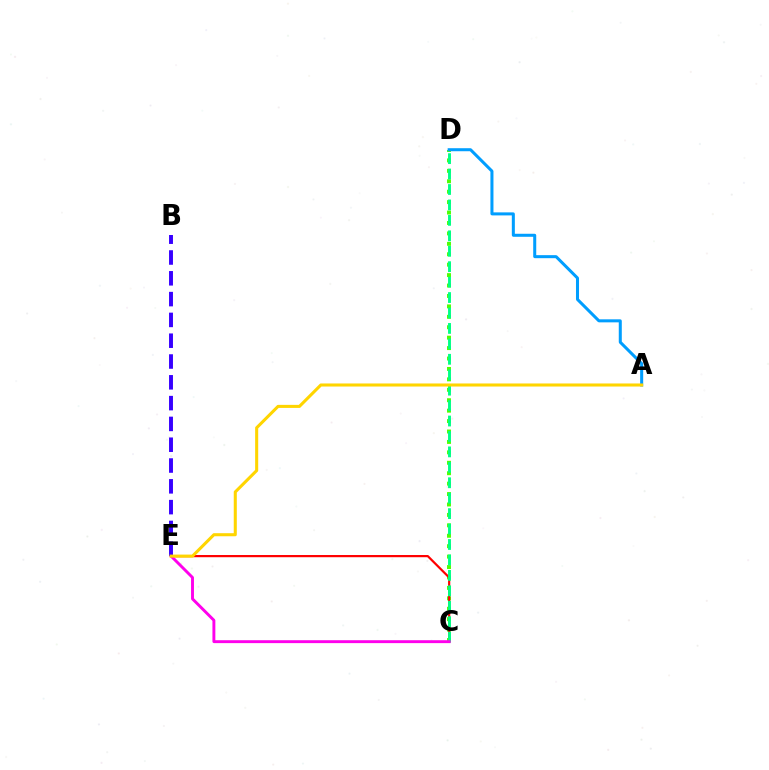{('C', 'D'): [{'color': '#4fff00', 'line_style': 'dotted', 'thickness': 2.83}, {'color': '#00ff86', 'line_style': 'dashed', 'thickness': 2.1}], ('A', 'D'): [{'color': '#009eff', 'line_style': 'solid', 'thickness': 2.18}], ('C', 'E'): [{'color': '#ff0000', 'line_style': 'solid', 'thickness': 1.59}, {'color': '#ff00ed', 'line_style': 'solid', 'thickness': 2.1}], ('B', 'E'): [{'color': '#3700ff', 'line_style': 'dashed', 'thickness': 2.83}], ('A', 'E'): [{'color': '#ffd500', 'line_style': 'solid', 'thickness': 2.2}]}